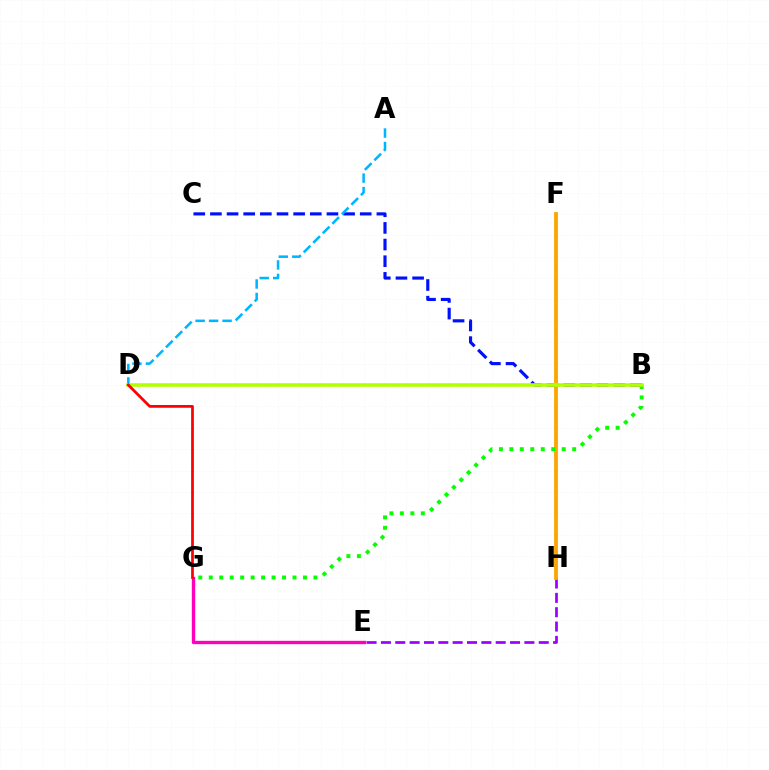{('B', 'C'): [{'color': '#0010ff', 'line_style': 'dashed', 'thickness': 2.26}], ('E', 'H'): [{'color': '#9b00ff', 'line_style': 'dashed', 'thickness': 1.95}], ('F', 'H'): [{'color': '#00ff9d', 'line_style': 'solid', 'thickness': 1.62}, {'color': '#ffa500', 'line_style': 'solid', 'thickness': 2.74}], ('A', 'D'): [{'color': '#00b5ff', 'line_style': 'dashed', 'thickness': 1.83}], ('B', 'G'): [{'color': '#08ff00', 'line_style': 'dotted', 'thickness': 2.84}], ('B', 'D'): [{'color': '#b3ff00', 'line_style': 'solid', 'thickness': 2.58}], ('E', 'G'): [{'color': '#ff00bd', 'line_style': 'solid', 'thickness': 2.42}], ('D', 'G'): [{'color': '#ff0000', 'line_style': 'solid', 'thickness': 1.98}]}